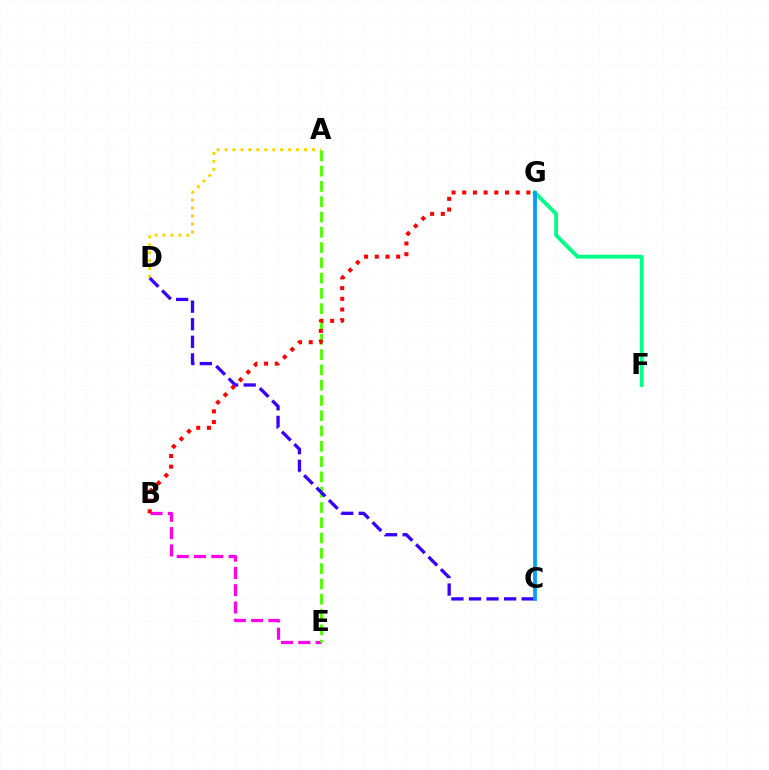{('B', 'E'): [{'color': '#ff00ed', 'line_style': 'dashed', 'thickness': 2.35}], ('A', 'D'): [{'color': '#ffd500', 'line_style': 'dotted', 'thickness': 2.16}], ('A', 'E'): [{'color': '#4fff00', 'line_style': 'dashed', 'thickness': 2.08}], ('F', 'G'): [{'color': '#00ff86', 'line_style': 'solid', 'thickness': 2.76}], ('C', 'D'): [{'color': '#3700ff', 'line_style': 'dashed', 'thickness': 2.39}], ('B', 'G'): [{'color': '#ff0000', 'line_style': 'dotted', 'thickness': 2.91}], ('C', 'G'): [{'color': '#009eff', 'line_style': 'solid', 'thickness': 2.71}]}